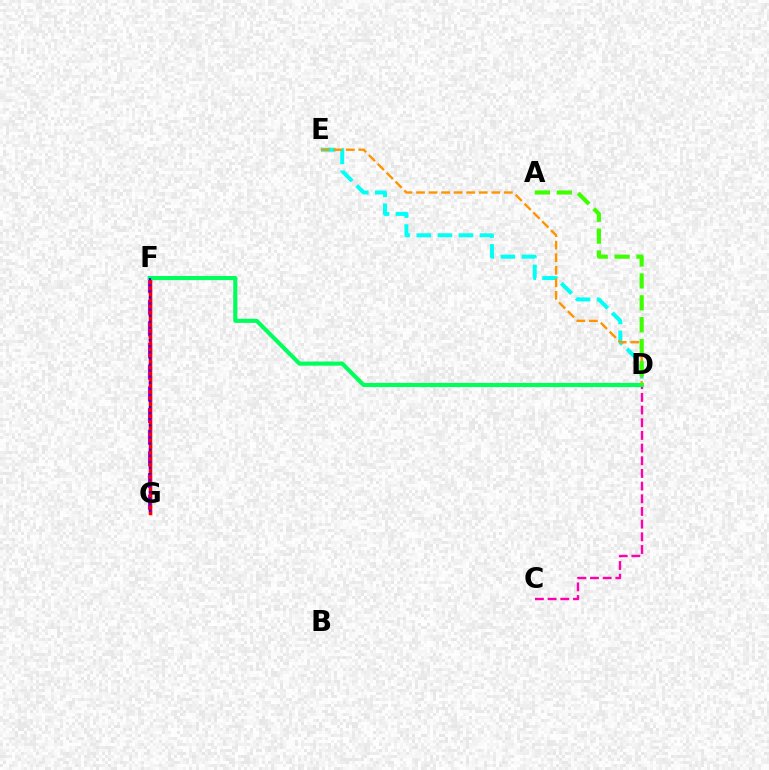{('D', 'E'): [{'color': '#00fff6', 'line_style': 'dashed', 'thickness': 2.86}, {'color': '#ff9400', 'line_style': 'dashed', 'thickness': 1.71}], ('F', 'G'): [{'color': '#b900ff', 'line_style': 'dashed', 'thickness': 2.94}, {'color': '#d1ff00', 'line_style': 'solid', 'thickness': 2.12}, {'color': '#0074ff', 'line_style': 'dashed', 'thickness': 2.22}, {'color': '#ff0000', 'line_style': 'solid', 'thickness': 2.51}, {'color': '#2500ff', 'line_style': 'dotted', 'thickness': 1.65}], ('C', 'D'): [{'color': '#ff00ac', 'line_style': 'dashed', 'thickness': 1.72}], ('D', 'F'): [{'color': '#00ff5c', 'line_style': 'solid', 'thickness': 2.96}], ('A', 'D'): [{'color': '#3dff00', 'line_style': 'dashed', 'thickness': 2.97}]}